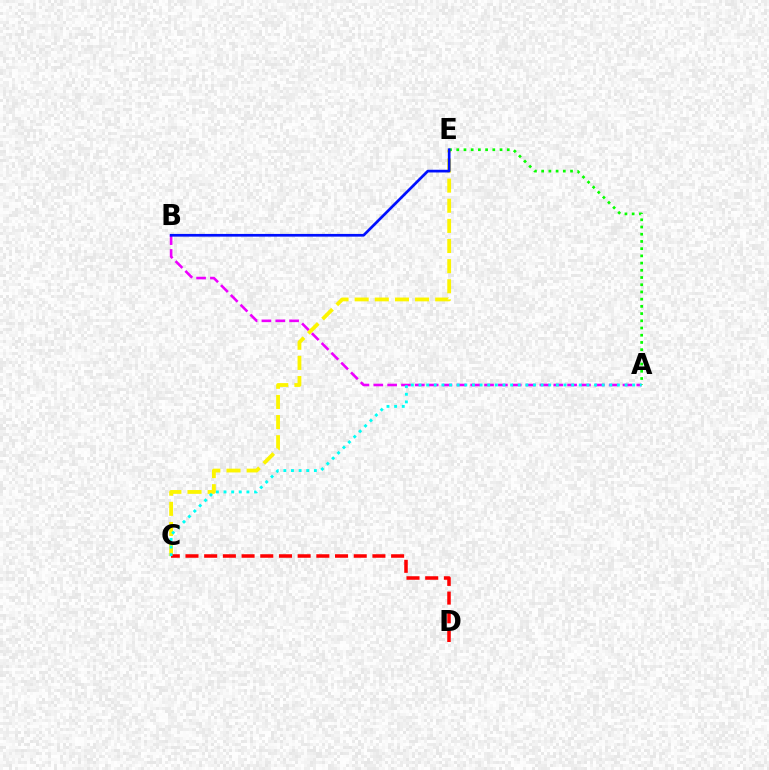{('A', 'B'): [{'color': '#ee00ff', 'line_style': 'dashed', 'thickness': 1.88}], ('C', 'E'): [{'color': '#fcf500', 'line_style': 'dashed', 'thickness': 2.73}], ('A', 'E'): [{'color': '#08ff00', 'line_style': 'dotted', 'thickness': 1.96}], ('B', 'E'): [{'color': '#0010ff', 'line_style': 'solid', 'thickness': 1.95}], ('C', 'D'): [{'color': '#ff0000', 'line_style': 'dashed', 'thickness': 2.54}], ('A', 'C'): [{'color': '#00fff6', 'line_style': 'dotted', 'thickness': 2.07}]}